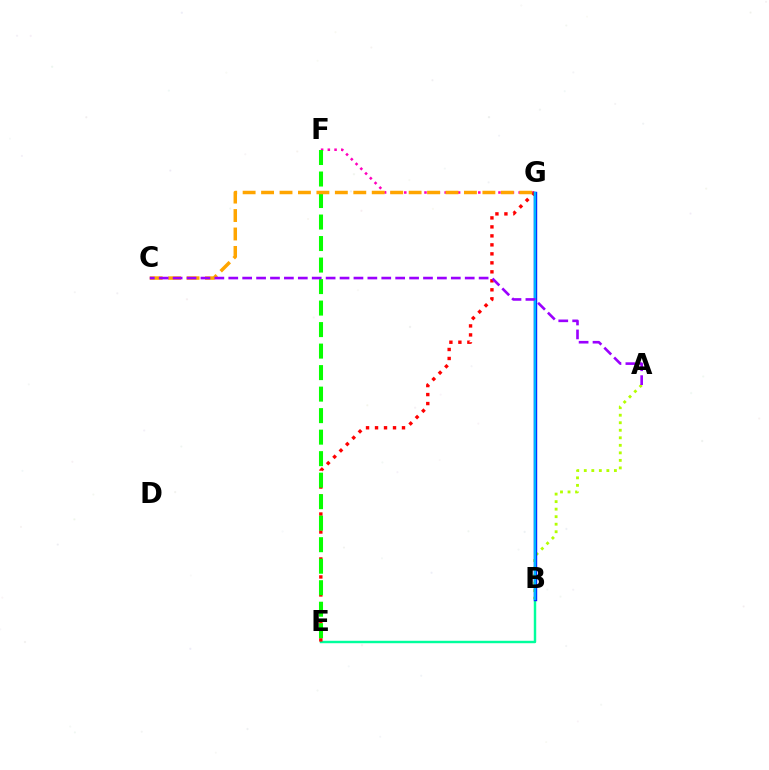{('B', 'E'): [{'color': '#00ff9d', 'line_style': 'solid', 'thickness': 1.76}], ('F', 'G'): [{'color': '#ff00bd', 'line_style': 'dotted', 'thickness': 1.83}], ('E', 'G'): [{'color': '#ff0000', 'line_style': 'dotted', 'thickness': 2.44}], ('A', 'B'): [{'color': '#b3ff00', 'line_style': 'dotted', 'thickness': 2.05}], ('E', 'F'): [{'color': '#08ff00', 'line_style': 'dashed', 'thickness': 2.92}], ('C', 'G'): [{'color': '#ffa500', 'line_style': 'dashed', 'thickness': 2.51}], ('B', 'G'): [{'color': '#0010ff', 'line_style': 'solid', 'thickness': 2.44}, {'color': '#00b5ff', 'line_style': 'solid', 'thickness': 1.8}], ('A', 'C'): [{'color': '#9b00ff', 'line_style': 'dashed', 'thickness': 1.89}]}